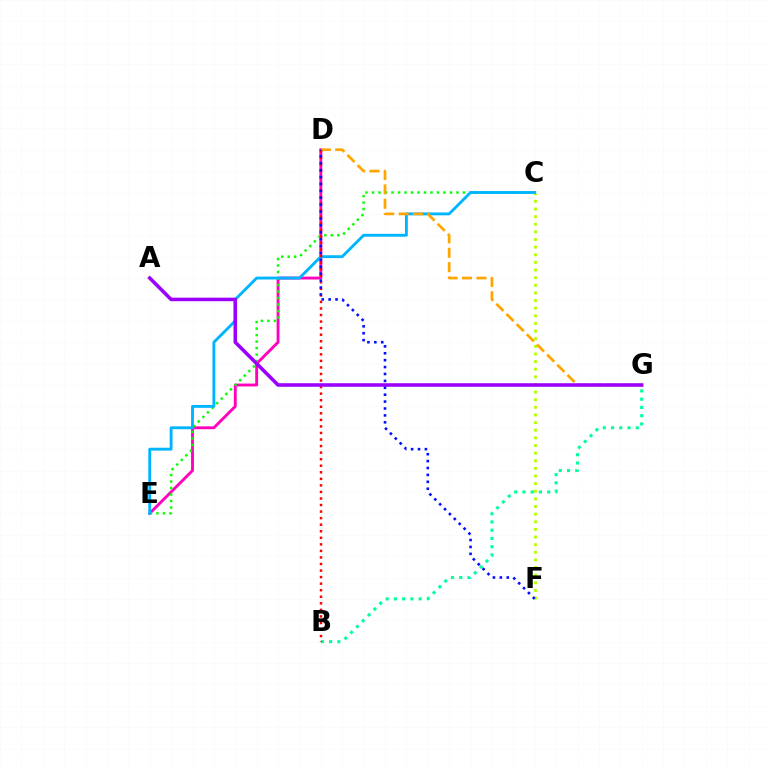{('D', 'E'): [{'color': '#ff00bd', 'line_style': 'solid', 'thickness': 2.06}], ('C', 'F'): [{'color': '#b3ff00', 'line_style': 'dotted', 'thickness': 2.07}], ('C', 'E'): [{'color': '#08ff00', 'line_style': 'dotted', 'thickness': 1.76}, {'color': '#00b5ff', 'line_style': 'solid', 'thickness': 2.06}], ('B', 'G'): [{'color': '#00ff9d', 'line_style': 'dotted', 'thickness': 2.24}], ('B', 'D'): [{'color': '#ff0000', 'line_style': 'dotted', 'thickness': 1.78}], ('D', 'G'): [{'color': '#ffa500', 'line_style': 'dashed', 'thickness': 1.95}], ('A', 'G'): [{'color': '#9b00ff', 'line_style': 'solid', 'thickness': 2.56}], ('D', 'F'): [{'color': '#0010ff', 'line_style': 'dotted', 'thickness': 1.88}]}